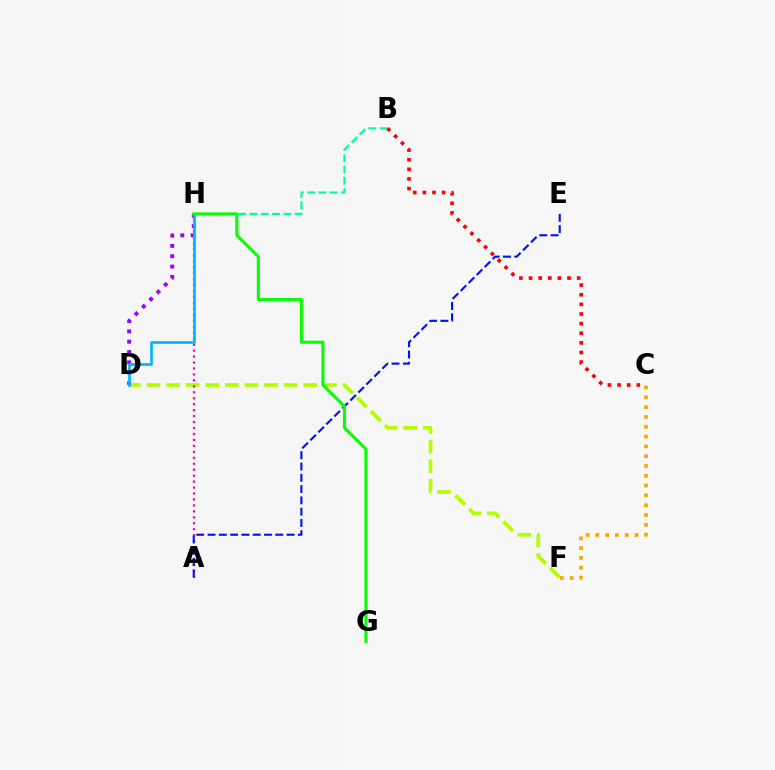{('D', 'F'): [{'color': '#b3ff00', 'line_style': 'dashed', 'thickness': 2.66}], ('D', 'H'): [{'color': '#9b00ff', 'line_style': 'dotted', 'thickness': 2.81}, {'color': '#00b5ff', 'line_style': 'solid', 'thickness': 1.92}], ('B', 'H'): [{'color': '#00ff9d', 'line_style': 'dashed', 'thickness': 1.53}], ('B', 'C'): [{'color': '#ff0000', 'line_style': 'dotted', 'thickness': 2.62}], ('A', 'H'): [{'color': '#ff00bd', 'line_style': 'dotted', 'thickness': 1.62}], ('C', 'F'): [{'color': '#ffa500', 'line_style': 'dotted', 'thickness': 2.67}], ('A', 'E'): [{'color': '#0010ff', 'line_style': 'dashed', 'thickness': 1.53}], ('G', 'H'): [{'color': '#08ff00', 'line_style': 'solid', 'thickness': 2.2}]}